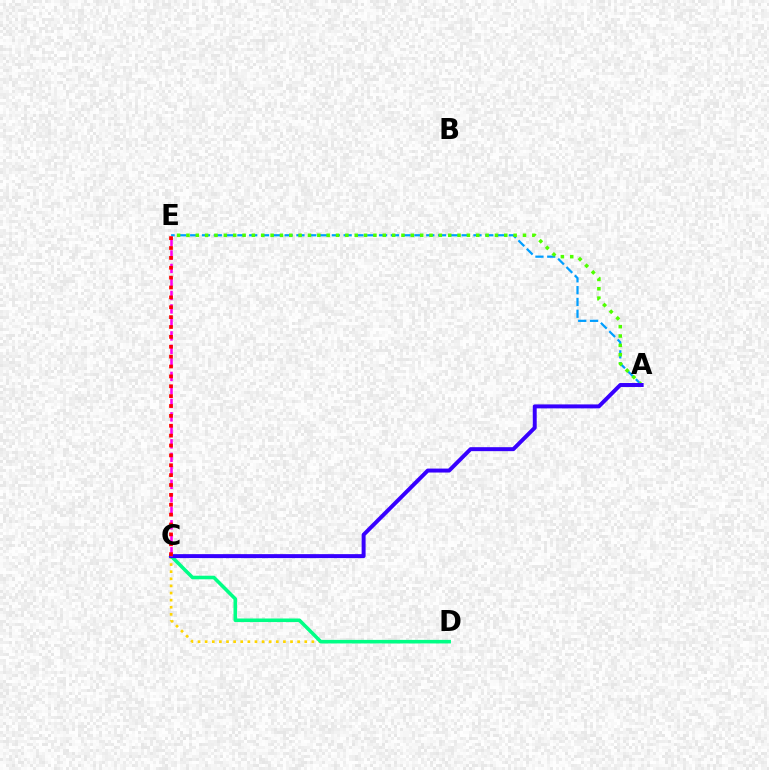{('C', 'D'): [{'color': '#ffd500', 'line_style': 'dotted', 'thickness': 1.93}, {'color': '#00ff86', 'line_style': 'solid', 'thickness': 2.56}], ('A', 'E'): [{'color': '#009eff', 'line_style': 'dashed', 'thickness': 1.6}, {'color': '#4fff00', 'line_style': 'dotted', 'thickness': 2.54}], ('A', 'C'): [{'color': '#3700ff', 'line_style': 'solid', 'thickness': 2.85}], ('C', 'E'): [{'color': '#ff00ed', 'line_style': 'dashed', 'thickness': 1.83}, {'color': '#ff0000', 'line_style': 'dotted', 'thickness': 2.68}]}